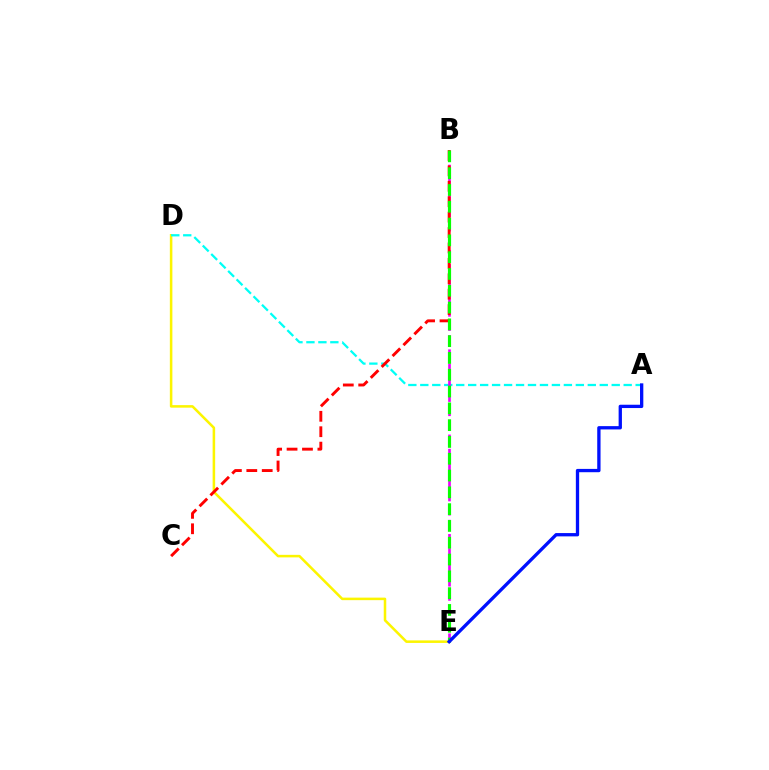{('D', 'E'): [{'color': '#fcf500', 'line_style': 'solid', 'thickness': 1.82}], ('A', 'D'): [{'color': '#00fff6', 'line_style': 'dashed', 'thickness': 1.63}], ('B', 'E'): [{'color': '#ee00ff', 'line_style': 'dashed', 'thickness': 1.93}, {'color': '#08ff00', 'line_style': 'dashed', 'thickness': 2.28}], ('B', 'C'): [{'color': '#ff0000', 'line_style': 'dashed', 'thickness': 2.09}], ('A', 'E'): [{'color': '#0010ff', 'line_style': 'solid', 'thickness': 2.38}]}